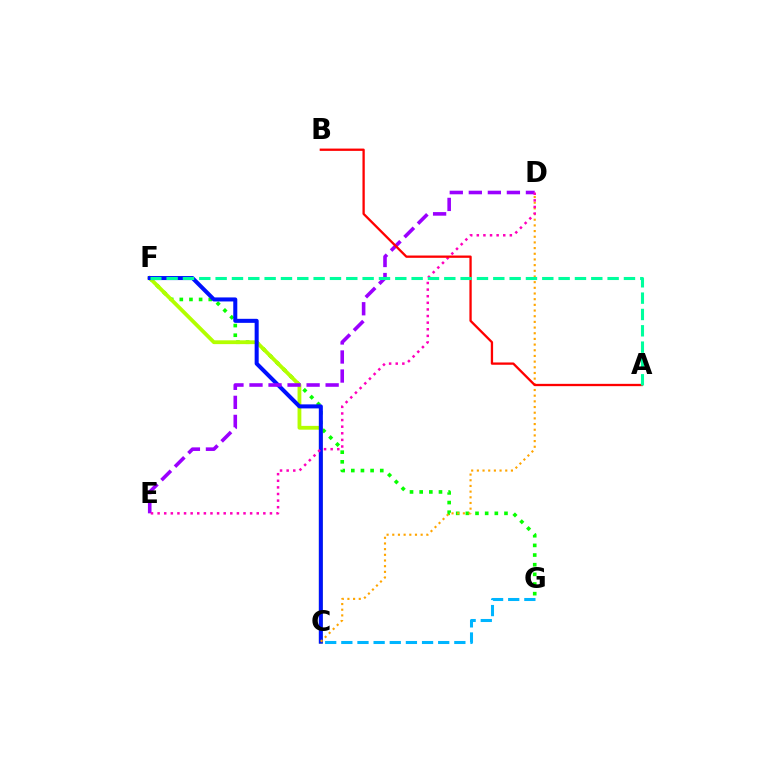{('F', 'G'): [{'color': '#08ff00', 'line_style': 'dotted', 'thickness': 2.62}], ('C', 'F'): [{'color': '#b3ff00', 'line_style': 'solid', 'thickness': 2.74}, {'color': '#0010ff', 'line_style': 'solid', 'thickness': 2.9}], ('D', 'E'): [{'color': '#9b00ff', 'line_style': 'dashed', 'thickness': 2.59}, {'color': '#ff00bd', 'line_style': 'dotted', 'thickness': 1.8}], ('C', 'D'): [{'color': '#ffa500', 'line_style': 'dotted', 'thickness': 1.54}], ('A', 'B'): [{'color': '#ff0000', 'line_style': 'solid', 'thickness': 1.66}], ('A', 'F'): [{'color': '#00ff9d', 'line_style': 'dashed', 'thickness': 2.22}], ('C', 'G'): [{'color': '#00b5ff', 'line_style': 'dashed', 'thickness': 2.19}]}